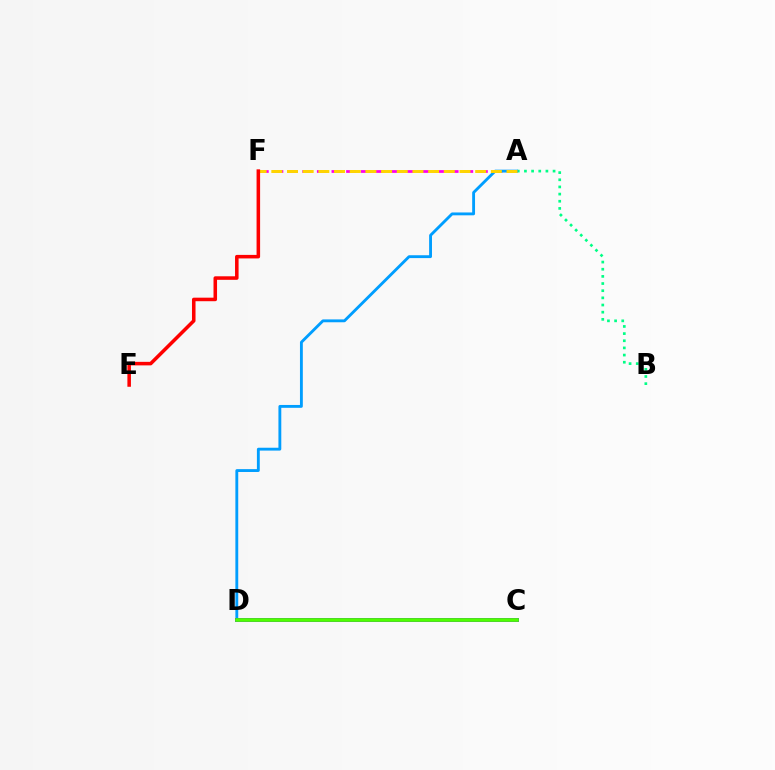{('A', 'B'): [{'color': '#00ff86', 'line_style': 'dotted', 'thickness': 1.94}], ('A', 'F'): [{'color': '#ff00ed', 'line_style': 'dashed', 'thickness': 1.98}, {'color': '#ffd500', 'line_style': 'dashed', 'thickness': 2.13}], ('A', 'D'): [{'color': '#009eff', 'line_style': 'solid', 'thickness': 2.06}], ('E', 'F'): [{'color': '#ff0000', 'line_style': 'solid', 'thickness': 2.55}], ('C', 'D'): [{'color': '#3700ff', 'line_style': 'solid', 'thickness': 2.76}, {'color': '#4fff00', 'line_style': 'solid', 'thickness': 2.66}]}